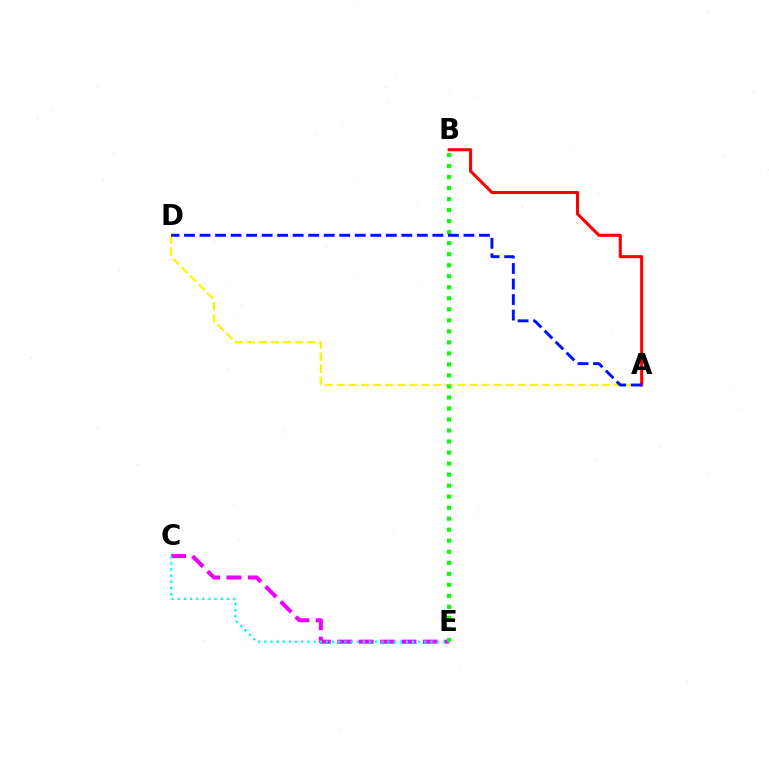{('A', 'D'): [{'color': '#fcf500', 'line_style': 'dashed', 'thickness': 1.64}, {'color': '#0010ff', 'line_style': 'dashed', 'thickness': 2.11}], ('A', 'B'): [{'color': '#ff0000', 'line_style': 'solid', 'thickness': 2.22}], ('C', 'E'): [{'color': '#ee00ff', 'line_style': 'dashed', 'thickness': 2.91}, {'color': '#00fff6', 'line_style': 'dotted', 'thickness': 1.67}], ('B', 'E'): [{'color': '#08ff00', 'line_style': 'dotted', 'thickness': 2.99}]}